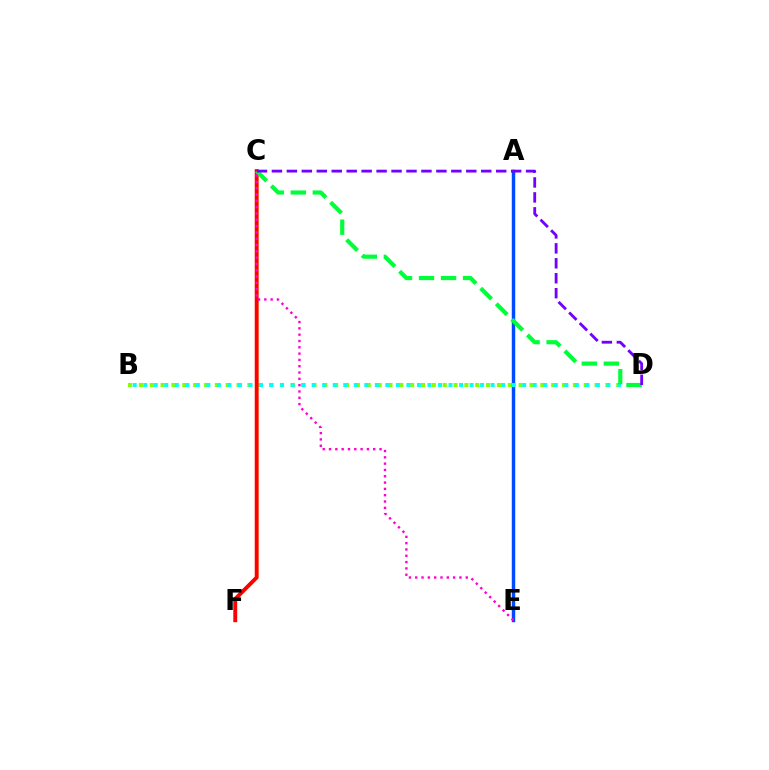{('B', 'D'): [{'color': '#84ff00', 'line_style': 'dotted', 'thickness': 2.95}, {'color': '#00fff6', 'line_style': 'dotted', 'thickness': 2.86}], ('A', 'E'): [{'color': '#004bff', 'line_style': 'solid', 'thickness': 2.49}], ('C', 'F'): [{'color': '#ffbd00', 'line_style': 'solid', 'thickness': 2.46}, {'color': '#ff0000', 'line_style': 'solid', 'thickness': 2.76}], ('C', 'D'): [{'color': '#00ff39', 'line_style': 'dashed', 'thickness': 2.99}, {'color': '#7200ff', 'line_style': 'dashed', 'thickness': 2.03}], ('C', 'E'): [{'color': '#ff00cf', 'line_style': 'dotted', 'thickness': 1.72}]}